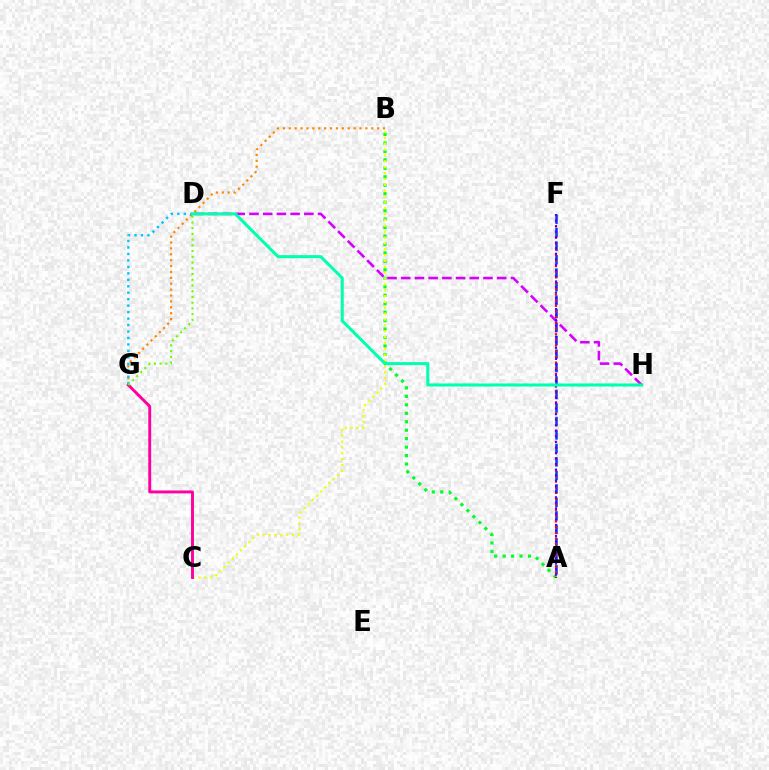{('A', 'B'): [{'color': '#00ff27', 'line_style': 'dotted', 'thickness': 2.3}], ('A', 'F'): [{'color': '#003fff', 'line_style': 'dashed', 'thickness': 1.83}, {'color': '#ff0000', 'line_style': 'dotted', 'thickness': 1.54}, {'color': '#4f00ff', 'line_style': 'dotted', 'thickness': 1.5}], ('B', 'C'): [{'color': '#eeff00', 'line_style': 'dotted', 'thickness': 1.59}], ('B', 'G'): [{'color': '#ff8800', 'line_style': 'dotted', 'thickness': 1.6}], ('D', 'H'): [{'color': '#d600ff', 'line_style': 'dashed', 'thickness': 1.86}, {'color': '#00ffaf', 'line_style': 'solid', 'thickness': 2.19}], ('C', 'G'): [{'color': '#ff00a0', 'line_style': 'solid', 'thickness': 2.11}], ('D', 'G'): [{'color': '#00c7ff', 'line_style': 'dotted', 'thickness': 1.76}, {'color': '#66ff00', 'line_style': 'dotted', 'thickness': 1.56}]}